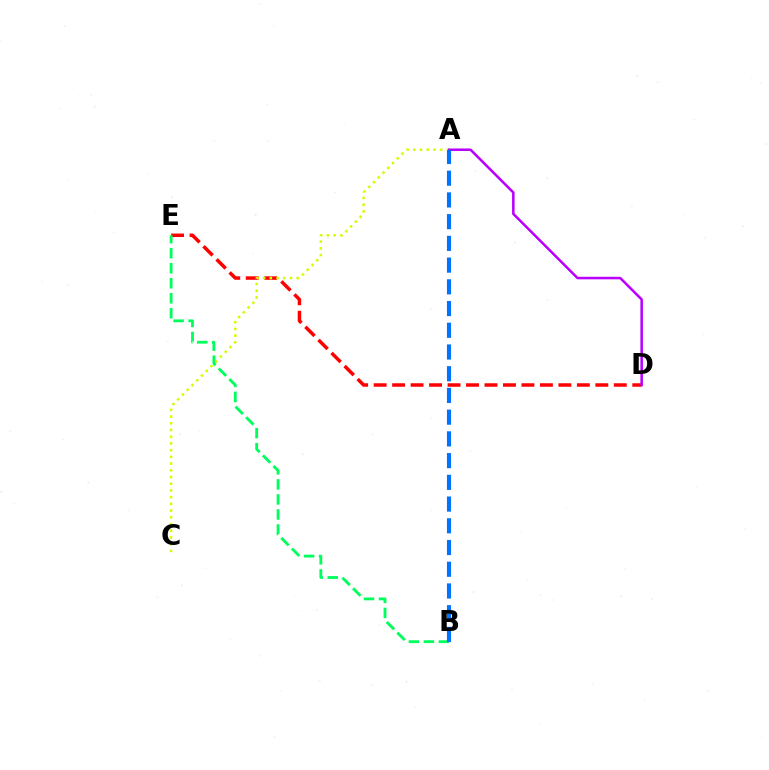{('D', 'E'): [{'color': '#ff0000', 'line_style': 'dashed', 'thickness': 2.51}], ('A', 'C'): [{'color': '#d1ff00', 'line_style': 'dotted', 'thickness': 1.83}], ('B', 'E'): [{'color': '#00ff5c', 'line_style': 'dashed', 'thickness': 2.04}], ('A', 'D'): [{'color': '#b900ff', 'line_style': 'solid', 'thickness': 1.82}], ('A', 'B'): [{'color': '#0074ff', 'line_style': 'dashed', 'thickness': 2.95}]}